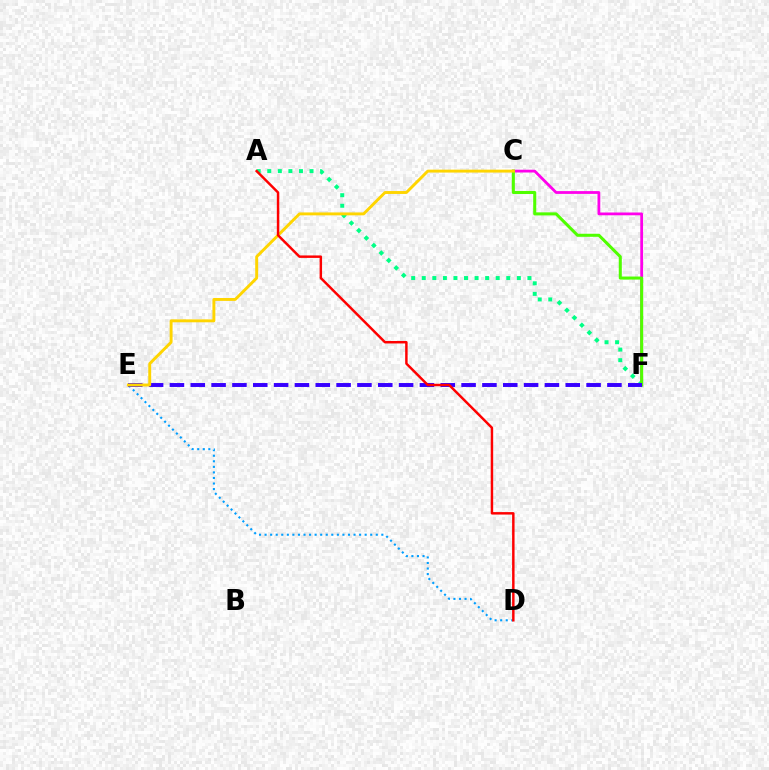{('C', 'F'): [{'color': '#ff00ed', 'line_style': 'solid', 'thickness': 2.0}, {'color': '#4fff00', 'line_style': 'solid', 'thickness': 2.19}], ('A', 'F'): [{'color': '#00ff86', 'line_style': 'dotted', 'thickness': 2.87}], ('D', 'E'): [{'color': '#009eff', 'line_style': 'dotted', 'thickness': 1.51}], ('E', 'F'): [{'color': '#3700ff', 'line_style': 'dashed', 'thickness': 2.83}], ('C', 'E'): [{'color': '#ffd500', 'line_style': 'solid', 'thickness': 2.09}], ('A', 'D'): [{'color': '#ff0000', 'line_style': 'solid', 'thickness': 1.77}]}